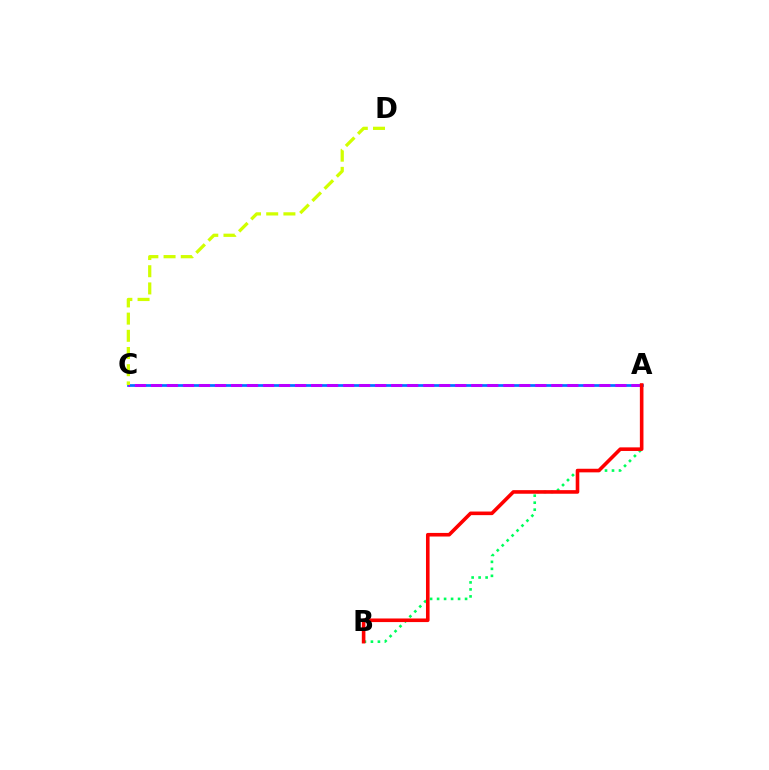{('A', 'B'): [{'color': '#00ff5c', 'line_style': 'dotted', 'thickness': 1.9}, {'color': '#ff0000', 'line_style': 'solid', 'thickness': 2.59}], ('A', 'C'): [{'color': '#0074ff', 'line_style': 'solid', 'thickness': 1.95}, {'color': '#b900ff', 'line_style': 'dashed', 'thickness': 2.18}], ('C', 'D'): [{'color': '#d1ff00', 'line_style': 'dashed', 'thickness': 2.34}]}